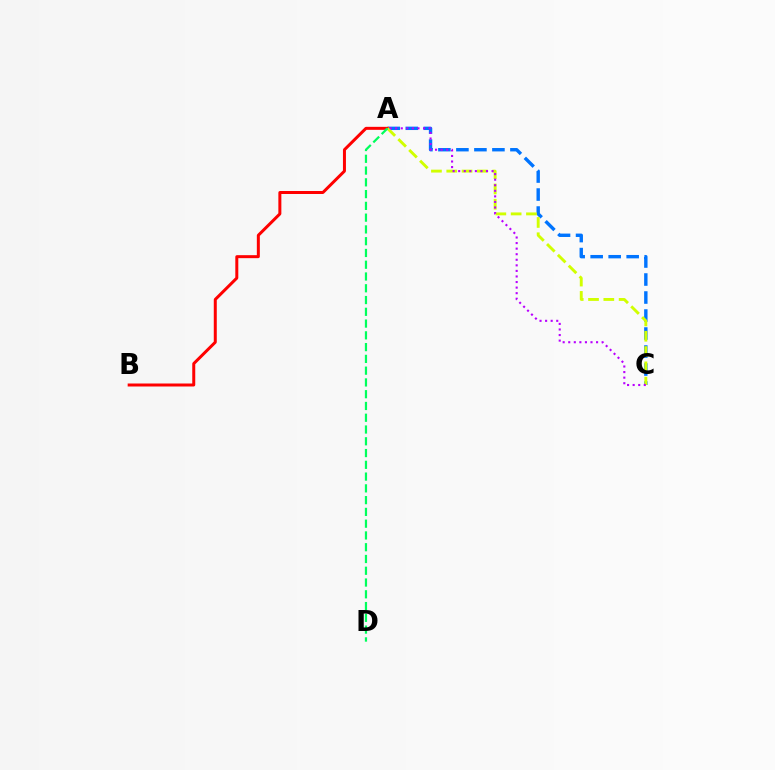{('A', 'C'): [{'color': '#0074ff', 'line_style': 'dashed', 'thickness': 2.45}, {'color': '#d1ff00', 'line_style': 'dashed', 'thickness': 2.08}, {'color': '#b900ff', 'line_style': 'dotted', 'thickness': 1.51}], ('A', 'B'): [{'color': '#ff0000', 'line_style': 'solid', 'thickness': 2.16}], ('A', 'D'): [{'color': '#00ff5c', 'line_style': 'dashed', 'thickness': 1.6}]}